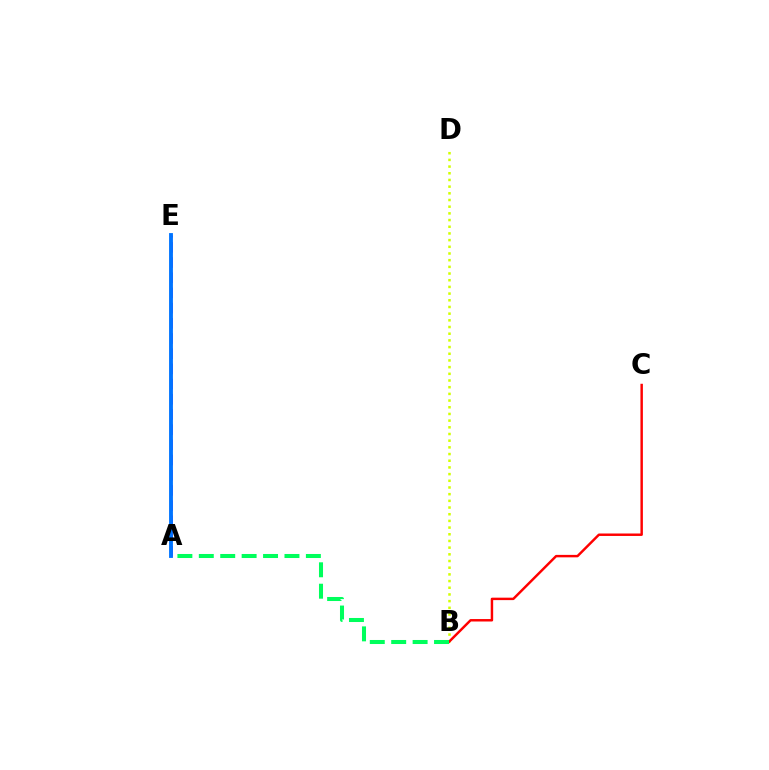{('B', 'D'): [{'color': '#d1ff00', 'line_style': 'dotted', 'thickness': 1.82}], ('A', 'E'): [{'color': '#b900ff', 'line_style': 'dashed', 'thickness': 2.06}, {'color': '#0074ff', 'line_style': 'solid', 'thickness': 2.77}], ('B', 'C'): [{'color': '#ff0000', 'line_style': 'solid', 'thickness': 1.77}], ('A', 'B'): [{'color': '#00ff5c', 'line_style': 'dashed', 'thickness': 2.91}]}